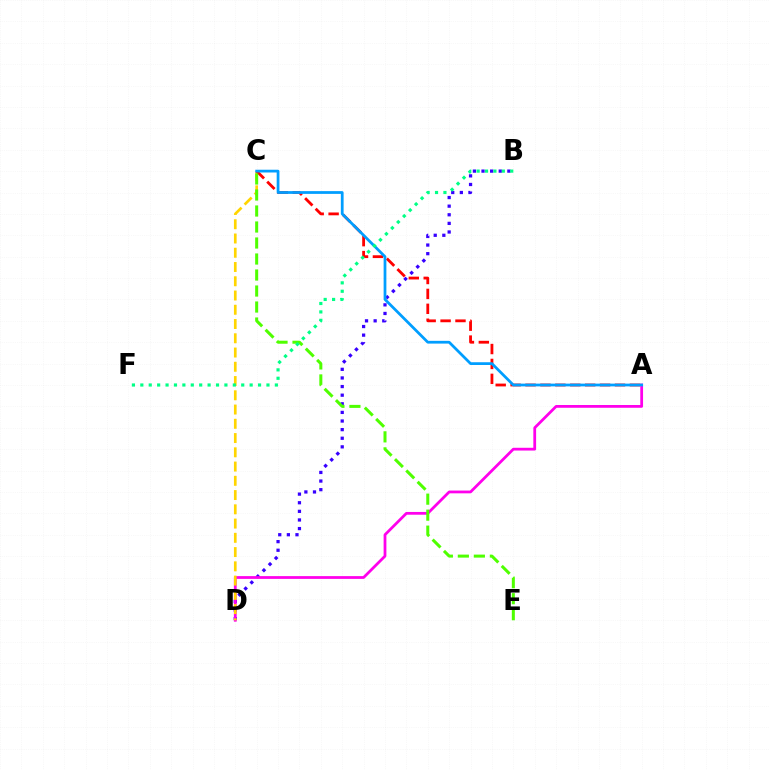{('B', 'D'): [{'color': '#3700ff', 'line_style': 'dotted', 'thickness': 2.34}], ('A', 'D'): [{'color': '#ff00ed', 'line_style': 'solid', 'thickness': 2.0}], ('C', 'D'): [{'color': '#ffd500', 'line_style': 'dashed', 'thickness': 1.94}], ('A', 'C'): [{'color': '#ff0000', 'line_style': 'dashed', 'thickness': 2.03}, {'color': '#009eff', 'line_style': 'solid', 'thickness': 1.98}], ('C', 'E'): [{'color': '#4fff00', 'line_style': 'dashed', 'thickness': 2.17}], ('B', 'F'): [{'color': '#00ff86', 'line_style': 'dotted', 'thickness': 2.28}]}